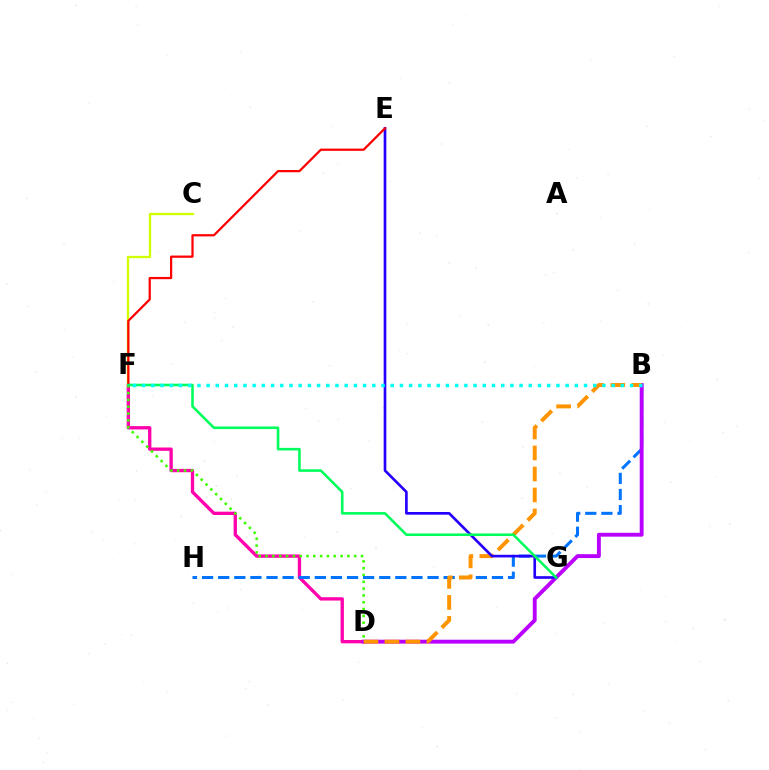{('D', 'F'): [{'color': '#ff00ac', 'line_style': 'solid', 'thickness': 2.4}, {'color': '#3dff00', 'line_style': 'dotted', 'thickness': 1.85}], ('C', 'F'): [{'color': '#d1ff00', 'line_style': 'solid', 'thickness': 1.67}], ('B', 'H'): [{'color': '#0074ff', 'line_style': 'dashed', 'thickness': 2.19}], ('B', 'D'): [{'color': '#b900ff', 'line_style': 'solid', 'thickness': 2.79}, {'color': '#ff9400', 'line_style': 'dashed', 'thickness': 2.85}], ('E', 'G'): [{'color': '#2500ff', 'line_style': 'solid', 'thickness': 1.92}], ('E', 'F'): [{'color': '#ff0000', 'line_style': 'solid', 'thickness': 1.62}], ('F', 'G'): [{'color': '#00ff5c', 'line_style': 'solid', 'thickness': 1.86}], ('B', 'F'): [{'color': '#00fff6', 'line_style': 'dotted', 'thickness': 2.5}]}